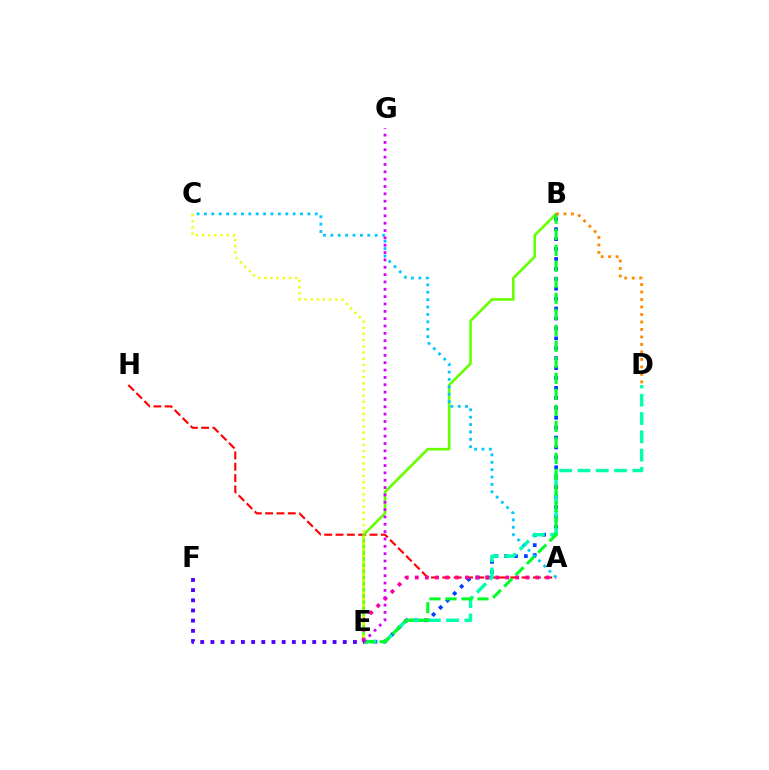{('A', 'H'): [{'color': '#ff0000', 'line_style': 'dashed', 'thickness': 1.54}], ('B', 'E'): [{'color': '#66ff00', 'line_style': 'solid', 'thickness': 1.89}, {'color': '#003fff', 'line_style': 'dotted', 'thickness': 2.7}, {'color': '#00ff27', 'line_style': 'dashed', 'thickness': 2.17}], ('D', 'E'): [{'color': '#00ffaf', 'line_style': 'dashed', 'thickness': 2.48}], ('B', 'D'): [{'color': '#ff8800', 'line_style': 'dotted', 'thickness': 2.03}], ('C', 'E'): [{'color': '#eeff00', 'line_style': 'dotted', 'thickness': 1.67}], ('A', 'E'): [{'color': '#ff00a0', 'line_style': 'dotted', 'thickness': 2.73}], ('A', 'C'): [{'color': '#00c7ff', 'line_style': 'dotted', 'thickness': 2.01}], ('E', 'G'): [{'color': '#d600ff', 'line_style': 'dotted', 'thickness': 2.0}], ('E', 'F'): [{'color': '#4f00ff', 'line_style': 'dotted', 'thickness': 2.77}]}